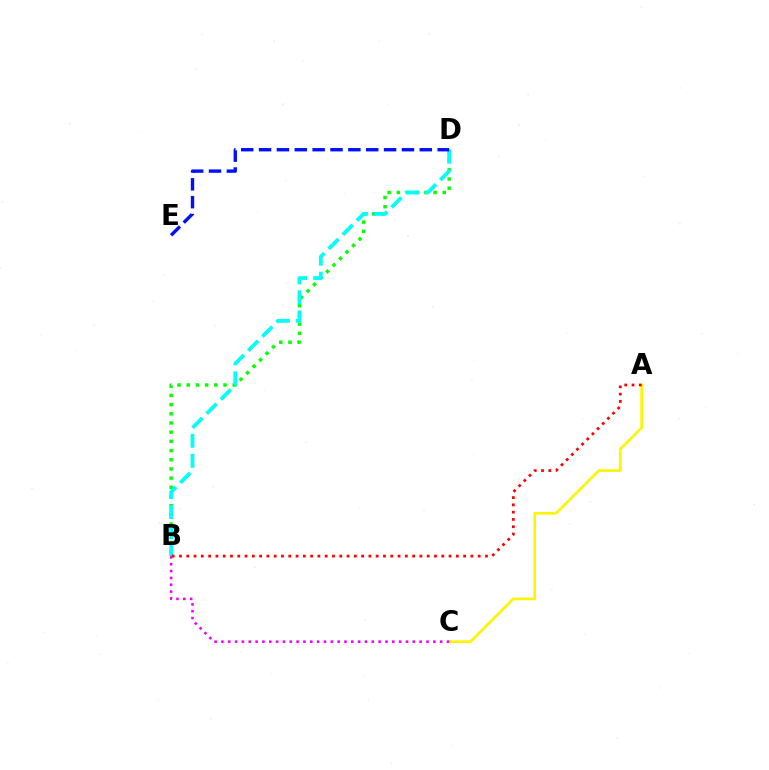{('B', 'D'): [{'color': '#08ff00', 'line_style': 'dotted', 'thickness': 2.5}, {'color': '#00fff6', 'line_style': 'dashed', 'thickness': 2.72}], ('A', 'C'): [{'color': '#fcf500', 'line_style': 'solid', 'thickness': 1.92}], ('B', 'C'): [{'color': '#ee00ff', 'line_style': 'dotted', 'thickness': 1.86}], ('A', 'B'): [{'color': '#ff0000', 'line_style': 'dotted', 'thickness': 1.98}], ('D', 'E'): [{'color': '#0010ff', 'line_style': 'dashed', 'thickness': 2.43}]}